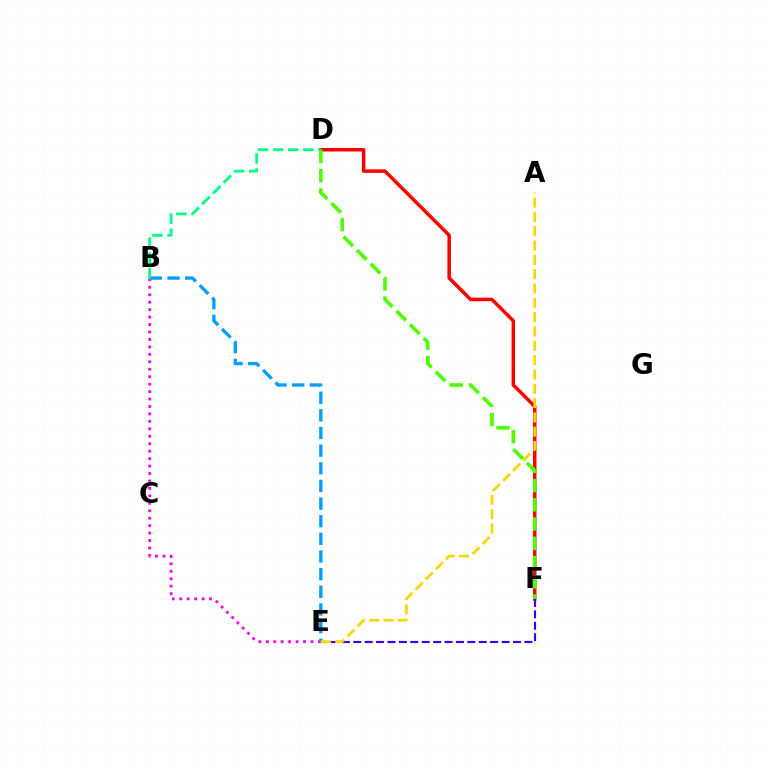{('B', 'E'): [{'color': '#ff00ed', 'line_style': 'dotted', 'thickness': 2.02}, {'color': '#009eff', 'line_style': 'dashed', 'thickness': 2.4}], ('D', 'F'): [{'color': '#ff0000', 'line_style': 'solid', 'thickness': 2.53}, {'color': '#4fff00', 'line_style': 'dashed', 'thickness': 2.62}], ('E', 'F'): [{'color': '#3700ff', 'line_style': 'dashed', 'thickness': 1.55}], ('A', 'E'): [{'color': '#ffd500', 'line_style': 'dashed', 'thickness': 1.95}], ('B', 'D'): [{'color': '#00ff86', 'line_style': 'dashed', 'thickness': 2.05}]}